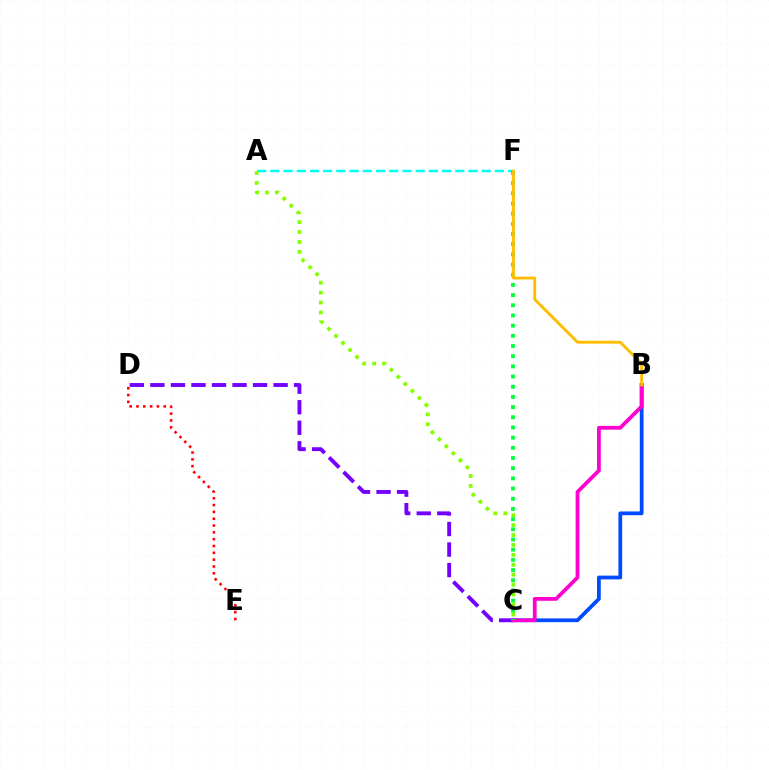{('A', 'F'): [{'color': '#00fff6', 'line_style': 'dashed', 'thickness': 1.79}], ('C', 'D'): [{'color': '#7200ff', 'line_style': 'dashed', 'thickness': 2.79}], ('B', 'C'): [{'color': '#004bff', 'line_style': 'solid', 'thickness': 2.71}, {'color': '#ff00cf', 'line_style': 'solid', 'thickness': 2.72}], ('C', 'F'): [{'color': '#00ff39', 'line_style': 'dotted', 'thickness': 2.77}], ('A', 'C'): [{'color': '#84ff00', 'line_style': 'dotted', 'thickness': 2.7}], ('B', 'F'): [{'color': '#ffbd00', 'line_style': 'solid', 'thickness': 2.07}], ('D', 'E'): [{'color': '#ff0000', 'line_style': 'dotted', 'thickness': 1.85}]}